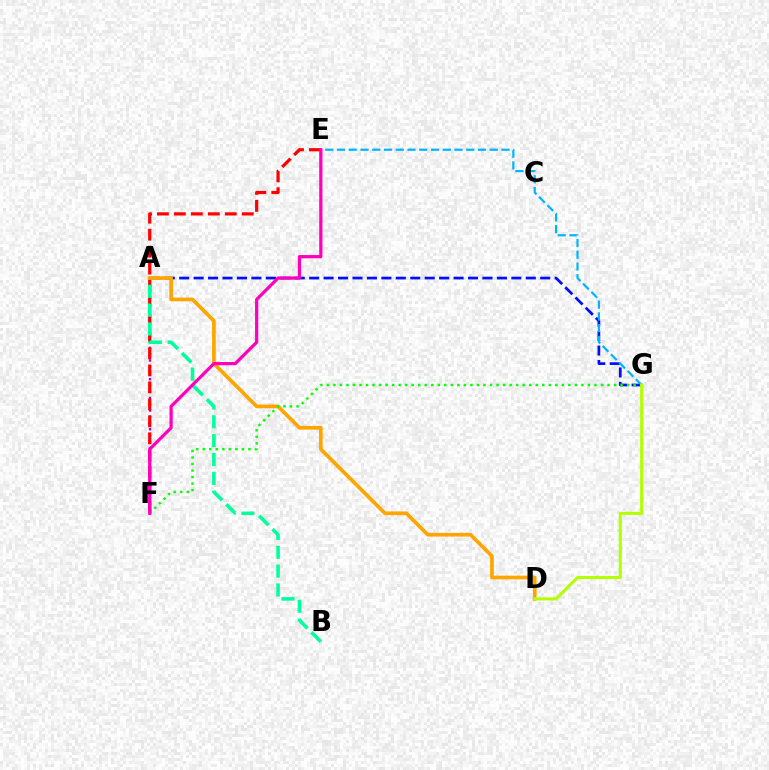{('A', 'G'): [{'color': '#0010ff', 'line_style': 'dashed', 'thickness': 1.96}], ('A', 'F'): [{'color': '#9b00ff', 'line_style': 'dotted', 'thickness': 1.7}], ('E', 'F'): [{'color': '#ff0000', 'line_style': 'dashed', 'thickness': 2.31}, {'color': '#ff00bd', 'line_style': 'solid', 'thickness': 2.33}], ('A', 'B'): [{'color': '#00ff9d', 'line_style': 'dashed', 'thickness': 2.56}], ('A', 'D'): [{'color': '#ffa500', 'line_style': 'solid', 'thickness': 2.65}], ('F', 'G'): [{'color': '#08ff00', 'line_style': 'dotted', 'thickness': 1.77}], ('E', 'G'): [{'color': '#00b5ff', 'line_style': 'dashed', 'thickness': 1.6}], ('D', 'G'): [{'color': '#b3ff00', 'line_style': 'solid', 'thickness': 2.19}]}